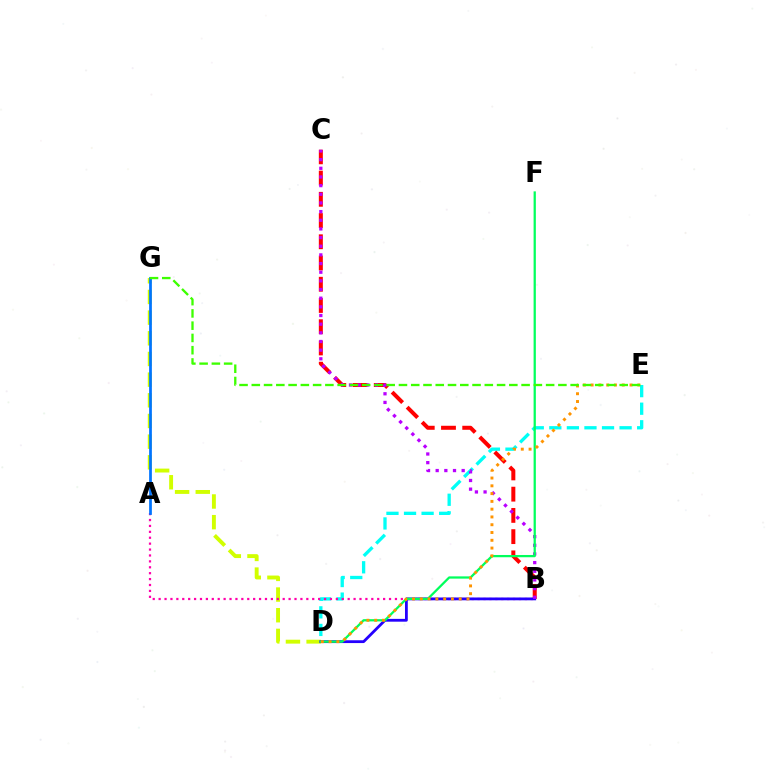{('D', 'G'): [{'color': '#d1ff00', 'line_style': 'dashed', 'thickness': 2.81}], ('D', 'E'): [{'color': '#00fff6', 'line_style': 'dashed', 'thickness': 2.39}, {'color': '#ff9400', 'line_style': 'dotted', 'thickness': 2.11}], ('A', 'B'): [{'color': '#ff00ac', 'line_style': 'dotted', 'thickness': 1.61}], ('A', 'G'): [{'color': '#0074ff', 'line_style': 'solid', 'thickness': 1.97}], ('B', 'C'): [{'color': '#ff0000', 'line_style': 'dashed', 'thickness': 2.88}, {'color': '#b900ff', 'line_style': 'dotted', 'thickness': 2.35}], ('B', 'D'): [{'color': '#2500ff', 'line_style': 'solid', 'thickness': 2.02}], ('D', 'F'): [{'color': '#00ff5c', 'line_style': 'solid', 'thickness': 1.63}], ('E', 'G'): [{'color': '#3dff00', 'line_style': 'dashed', 'thickness': 1.67}]}